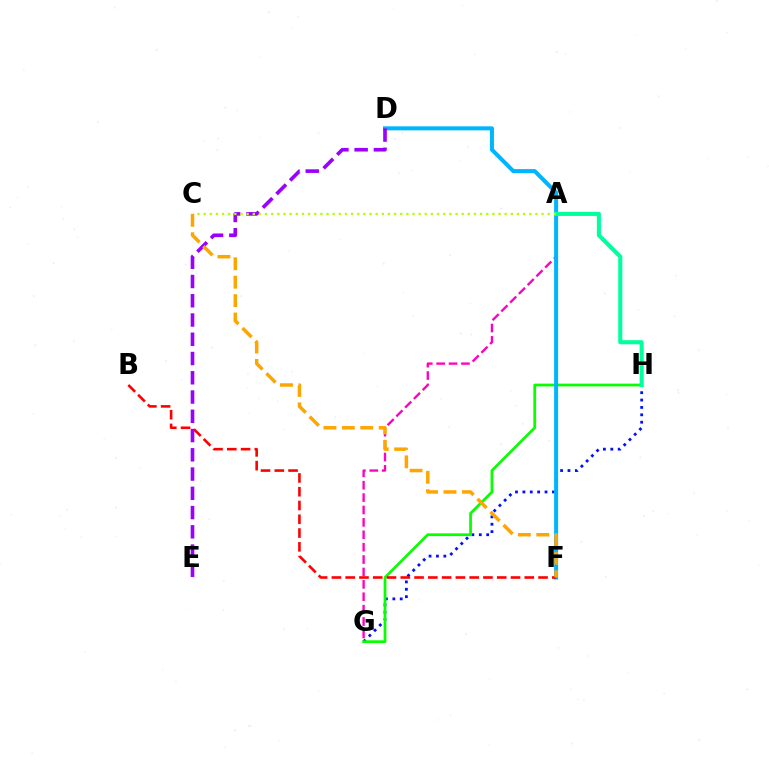{('A', 'G'): [{'color': '#ff00bd', 'line_style': 'dashed', 'thickness': 1.68}], ('G', 'H'): [{'color': '#0010ff', 'line_style': 'dotted', 'thickness': 2.01}, {'color': '#08ff00', 'line_style': 'solid', 'thickness': 1.98}], ('D', 'F'): [{'color': '#00b5ff', 'line_style': 'solid', 'thickness': 2.9}], ('B', 'F'): [{'color': '#ff0000', 'line_style': 'dashed', 'thickness': 1.87}], ('A', 'H'): [{'color': '#00ff9d', 'line_style': 'solid', 'thickness': 2.94}], ('D', 'E'): [{'color': '#9b00ff', 'line_style': 'dashed', 'thickness': 2.62}], ('A', 'C'): [{'color': '#b3ff00', 'line_style': 'dotted', 'thickness': 1.67}], ('C', 'F'): [{'color': '#ffa500', 'line_style': 'dashed', 'thickness': 2.5}]}